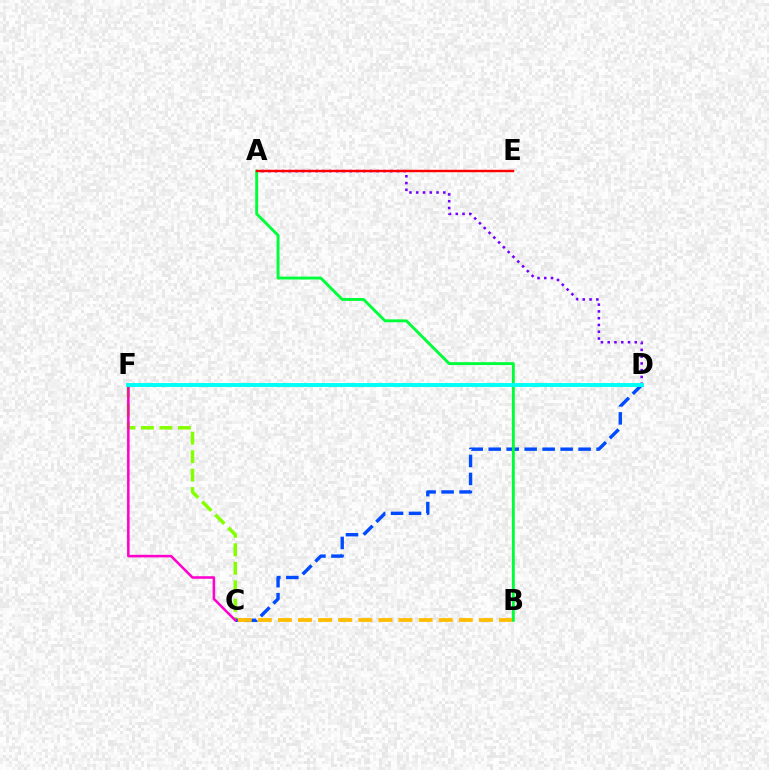{('C', 'F'): [{'color': '#84ff00', 'line_style': 'dashed', 'thickness': 2.51}, {'color': '#ff00cf', 'line_style': 'solid', 'thickness': 1.83}], ('C', 'D'): [{'color': '#004bff', 'line_style': 'dashed', 'thickness': 2.44}], ('B', 'C'): [{'color': '#ffbd00', 'line_style': 'dashed', 'thickness': 2.73}], ('A', 'D'): [{'color': '#7200ff', 'line_style': 'dotted', 'thickness': 1.84}], ('A', 'B'): [{'color': '#00ff39', 'line_style': 'solid', 'thickness': 2.09}], ('D', 'F'): [{'color': '#00fff6', 'line_style': 'solid', 'thickness': 2.82}], ('A', 'E'): [{'color': '#ff0000', 'line_style': 'solid', 'thickness': 1.74}]}